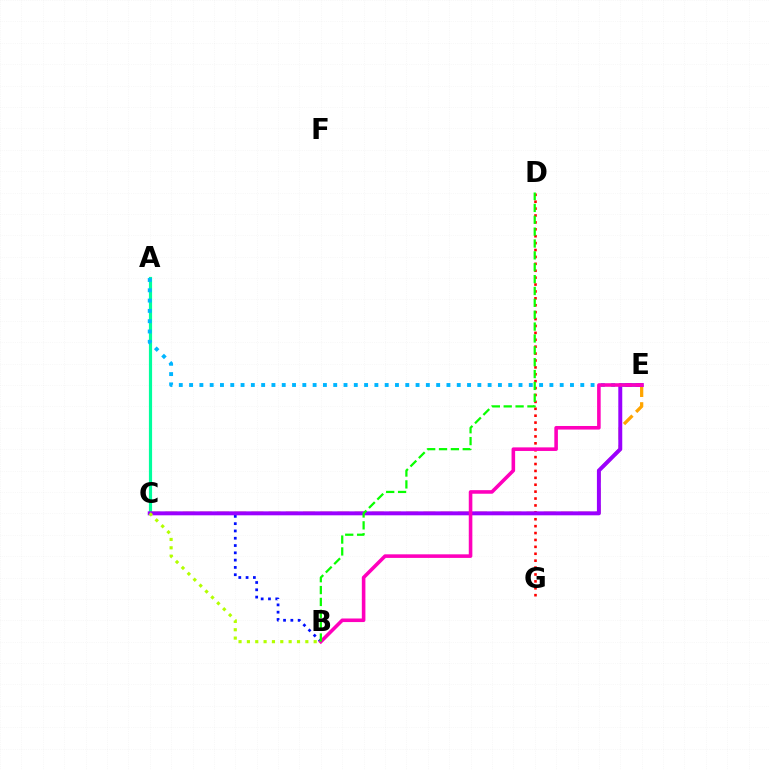{('B', 'C'): [{'color': '#0010ff', 'line_style': 'dotted', 'thickness': 1.98}, {'color': '#b3ff00', 'line_style': 'dotted', 'thickness': 2.27}], ('A', 'C'): [{'color': '#00ff9d', 'line_style': 'solid', 'thickness': 2.29}], ('C', 'E'): [{'color': '#ffa500', 'line_style': 'dashed', 'thickness': 2.34}, {'color': '#9b00ff', 'line_style': 'solid', 'thickness': 2.84}], ('D', 'G'): [{'color': '#ff0000', 'line_style': 'dotted', 'thickness': 1.88}], ('A', 'E'): [{'color': '#00b5ff', 'line_style': 'dotted', 'thickness': 2.8}], ('B', 'E'): [{'color': '#ff00bd', 'line_style': 'solid', 'thickness': 2.58}], ('B', 'D'): [{'color': '#08ff00', 'line_style': 'dashed', 'thickness': 1.61}]}